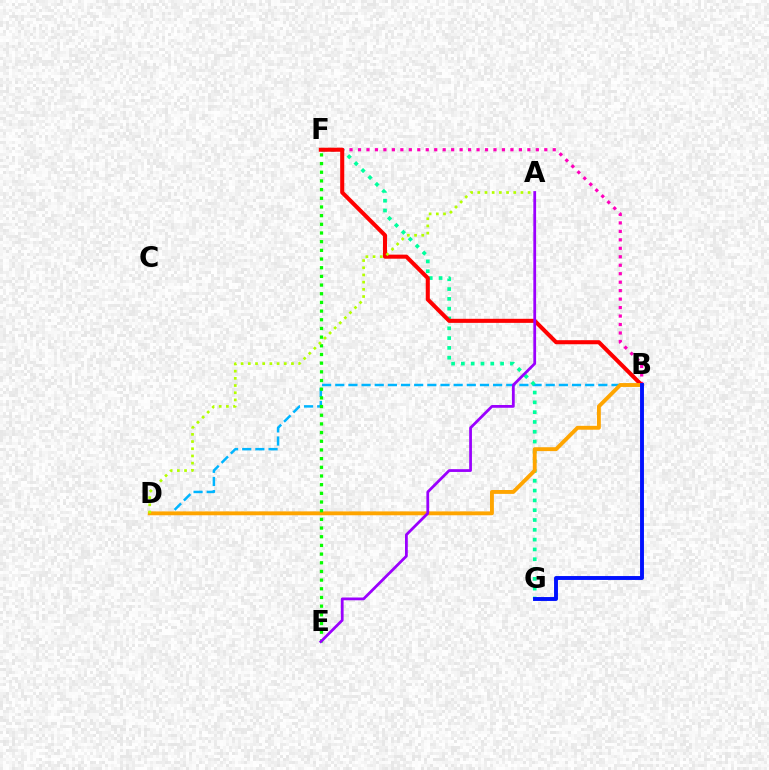{('B', 'D'): [{'color': '#00b5ff', 'line_style': 'dashed', 'thickness': 1.79}, {'color': '#ffa500', 'line_style': 'solid', 'thickness': 2.79}], ('F', 'G'): [{'color': '#00ff9d', 'line_style': 'dotted', 'thickness': 2.66}], ('B', 'F'): [{'color': '#ff00bd', 'line_style': 'dotted', 'thickness': 2.3}, {'color': '#ff0000', 'line_style': 'solid', 'thickness': 2.92}], ('B', 'G'): [{'color': '#0010ff', 'line_style': 'solid', 'thickness': 2.81}], ('E', 'F'): [{'color': '#08ff00', 'line_style': 'dotted', 'thickness': 2.36}], ('A', 'E'): [{'color': '#9b00ff', 'line_style': 'solid', 'thickness': 1.99}], ('A', 'D'): [{'color': '#b3ff00', 'line_style': 'dotted', 'thickness': 1.95}]}